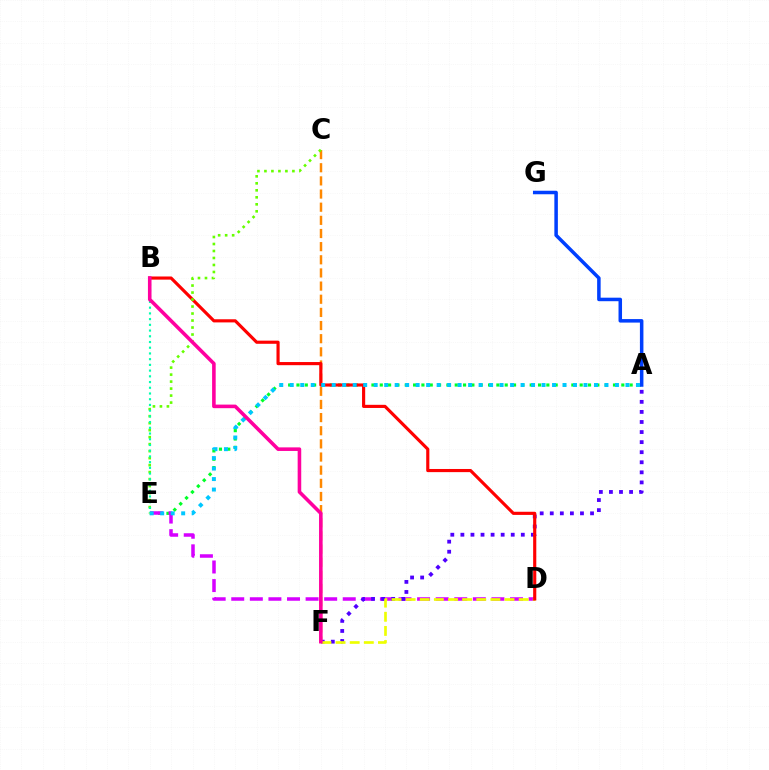{('A', 'E'): [{'color': '#00ff27', 'line_style': 'dotted', 'thickness': 2.26}, {'color': '#00c7ff', 'line_style': 'dotted', 'thickness': 2.85}], ('D', 'E'): [{'color': '#d600ff', 'line_style': 'dashed', 'thickness': 2.52}], ('A', 'F'): [{'color': '#4f00ff', 'line_style': 'dotted', 'thickness': 2.74}], ('C', 'F'): [{'color': '#ff8800', 'line_style': 'dashed', 'thickness': 1.79}], ('D', 'F'): [{'color': '#eeff00', 'line_style': 'dashed', 'thickness': 1.92}], ('B', 'D'): [{'color': '#ff0000', 'line_style': 'solid', 'thickness': 2.26}], ('A', 'G'): [{'color': '#003fff', 'line_style': 'solid', 'thickness': 2.53}], ('C', 'E'): [{'color': '#66ff00', 'line_style': 'dotted', 'thickness': 1.9}], ('B', 'E'): [{'color': '#00ffaf', 'line_style': 'dotted', 'thickness': 1.55}], ('B', 'F'): [{'color': '#ff00a0', 'line_style': 'solid', 'thickness': 2.58}]}